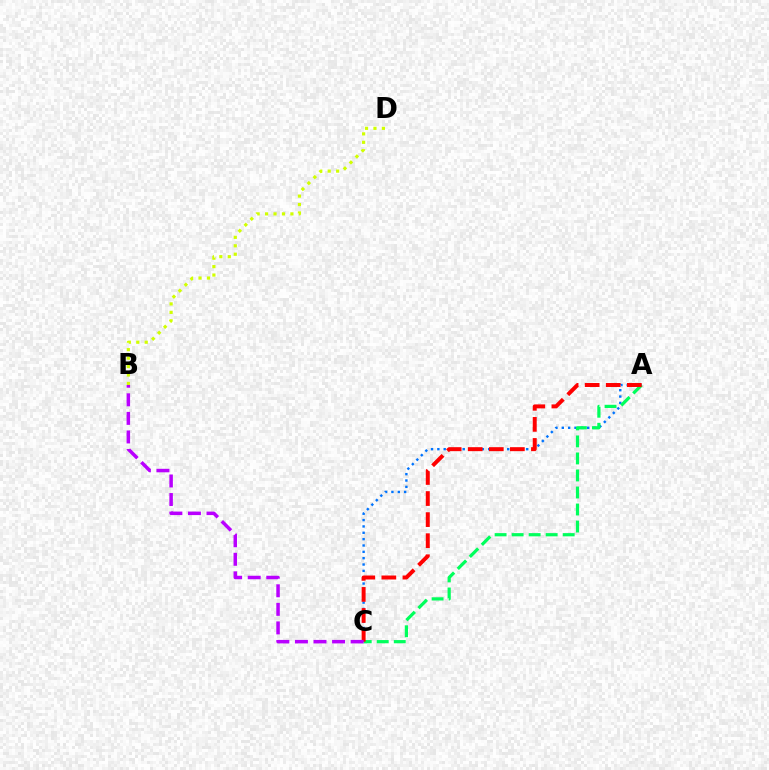{('A', 'C'): [{'color': '#0074ff', 'line_style': 'dotted', 'thickness': 1.72}, {'color': '#00ff5c', 'line_style': 'dashed', 'thickness': 2.31}, {'color': '#ff0000', 'line_style': 'dashed', 'thickness': 2.86}], ('B', 'C'): [{'color': '#b900ff', 'line_style': 'dashed', 'thickness': 2.52}], ('B', 'D'): [{'color': '#d1ff00', 'line_style': 'dotted', 'thickness': 2.29}]}